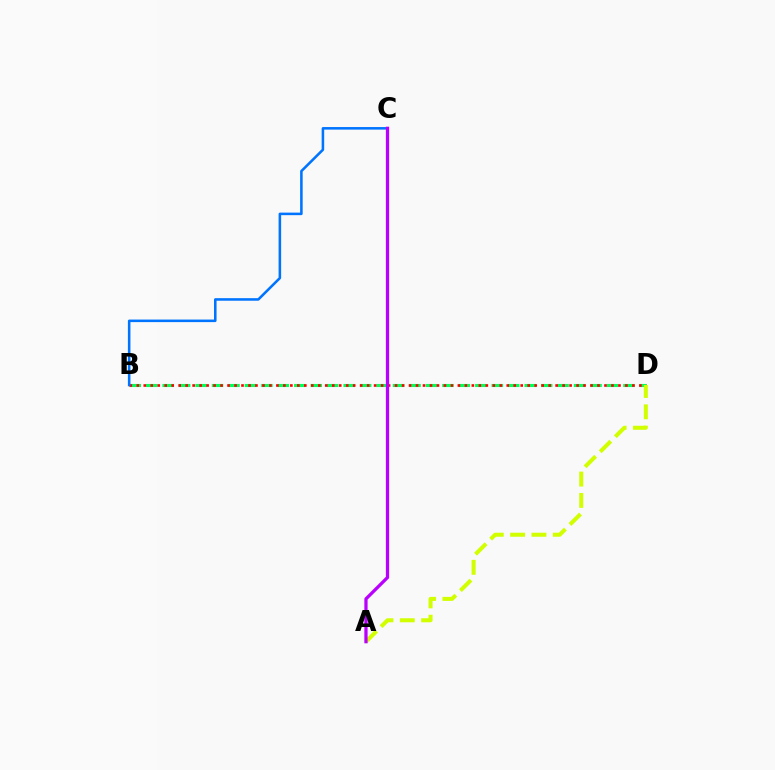{('B', 'D'): [{'color': '#00ff5c', 'line_style': 'dashed', 'thickness': 2.24}, {'color': '#ff0000', 'line_style': 'dotted', 'thickness': 1.9}], ('A', 'D'): [{'color': '#d1ff00', 'line_style': 'dashed', 'thickness': 2.9}], ('B', 'C'): [{'color': '#0074ff', 'line_style': 'solid', 'thickness': 1.84}], ('A', 'C'): [{'color': '#b900ff', 'line_style': 'solid', 'thickness': 2.34}]}